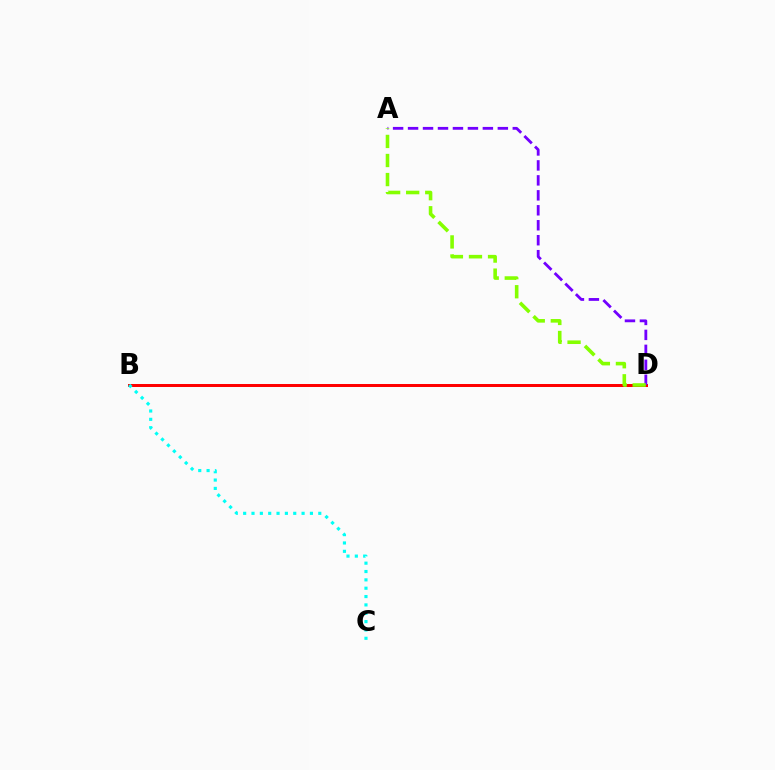{('B', 'D'): [{'color': '#ff0000', 'line_style': 'solid', 'thickness': 2.15}], ('B', 'C'): [{'color': '#00fff6', 'line_style': 'dotted', 'thickness': 2.27}], ('A', 'D'): [{'color': '#7200ff', 'line_style': 'dashed', 'thickness': 2.03}, {'color': '#84ff00', 'line_style': 'dashed', 'thickness': 2.59}]}